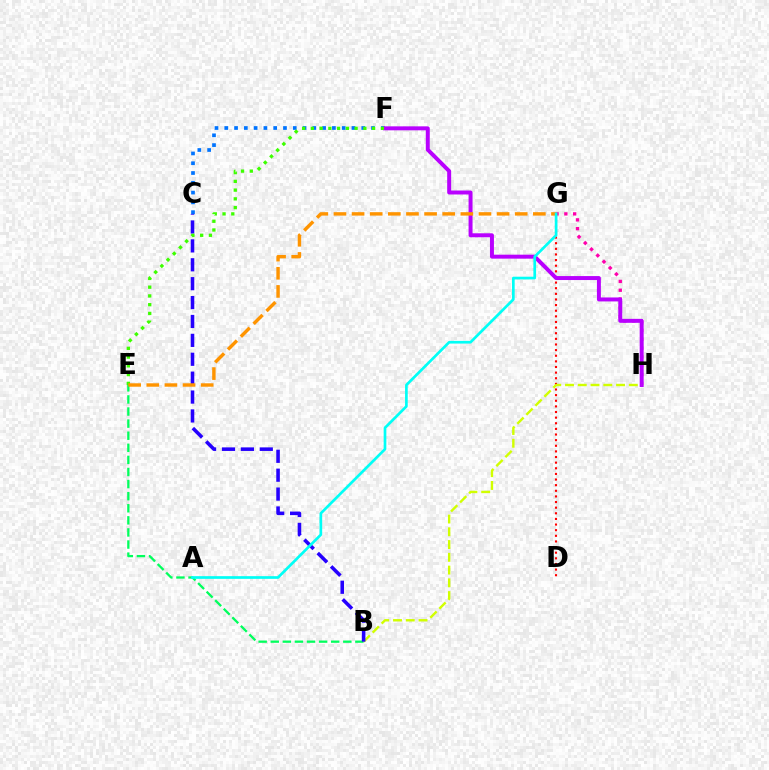{('G', 'H'): [{'color': '#ff00ac', 'line_style': 'dotted', 'thickness': 2.39}], ('D', 'G'): [{'color': '#ff0000', 'line_style': 'dotted', 'thickness': 1.53}], ('C', 'F'): [{'color': '#0074ff', 'line_style': 'dotted', 'thickness': 2.66}], ('F', 'H'): [{'color': '#b900ff', 'line_style': 'solid', 'thickness': 2.86}], ('B', 'E'): [{'color': '#00ff5c', 'line_style': 'dashed', 'thickness': 1.64}], ('B', 'H'): [{'color': '#d1ff00', 'line_style': 'dashed', 'thickness': 1.73}], ('B', 'C'): [{'color': '#2500ff', 'line_style': 'dashed', 'thickness': 2.57}], ('E', 'F'): [{'color': '#3dff00', 'line_style': 'dotted', 'thickness': 2.38}], ('E', 'G'): [{'color': '#ff9400', 'line_style': 'dashed', 'thickness': 2.46}], ('A', 'G'): [{'color': '#00fff6', 'line_style': 'solid', 'thickness': 1.93}]}